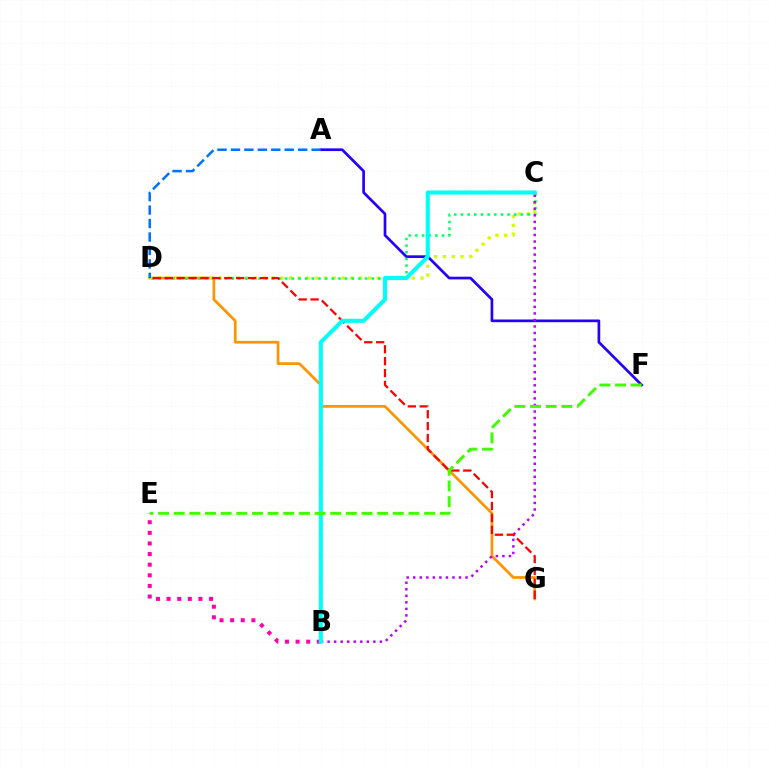{('D', 'G'): [{'color': '#ff9400', 'line_style': 'solid', 'thickness': 1.96}, {'color': '#ff0000', 'line_style': 'dashed', 'thickness': 1.62}], ('C', 'D'): [{'color': '#d1ff00', 'line_style': 'dotted', 'thickness': 2.38}, {'color': '#00ff5c', 'line_style': 'dotted', 'thickness': 1.81}], ('A', 'F'): [{'color': '#2500ff', 'line_style': 'solid', 'thickness': 1.94}], ('A', 'D'): [{'color': '#0074ff', 'line_style': 'dashed', 'thickness': 1.83}], ('B', 'E'): [{'color': '#ff00ac', 'line_style': 'dotted', 'thickness': 2.88}], ('B', 'C'): [{'color': '#b900ff', 'line_style': 'dotted', 'thickness': 1.78}, {'color': '#00fff6', 'line_style': 'solid', 'thickness': 2.91}], ('E', 'F'): [{'color': '#3dff00', 'line_style': 'dashed', 'thickness': 2.13}]}